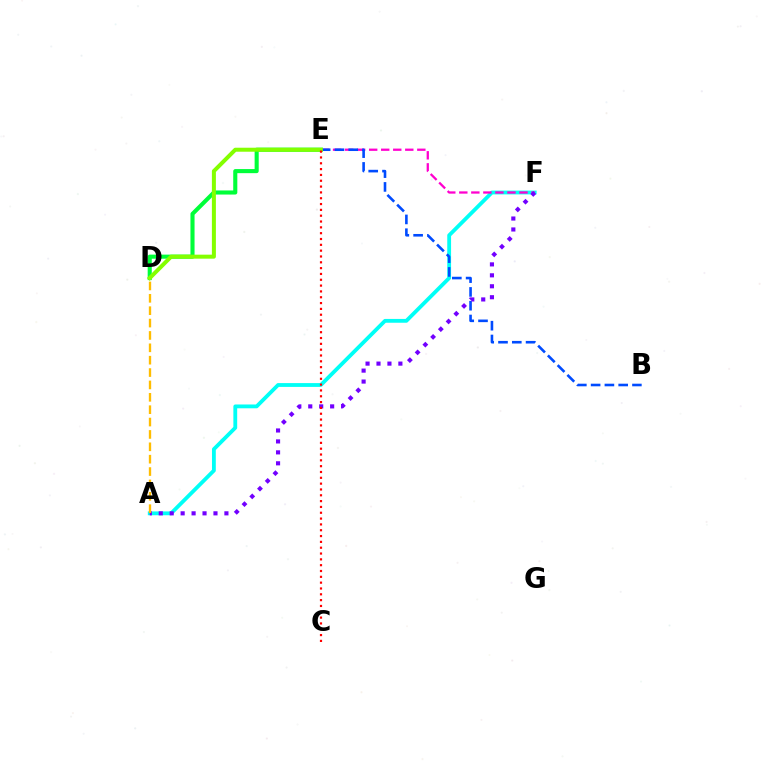{('A', 'F'): [{'color': '#00fff6', 'line_style': 'solid', 'thickness': 2.75}, {'color': '#7200ff', 'line_style': 'dotted', 'thickness': 2.97}], ('E', 'F'): [{'color': '#ff00cf', 'line_style': 'dashed', 'thickness': 1.64}], ('D', 'E'): [{'color': '#00ff39', 'line_style': 'solid', 'thickness': 2.95}, {'color': '#84ff00', 'line_style': 'solid', 'thickness': 2.88}], ('B', 'E'): [{'color': '#004bff', 'line_style': 'dashed', 'thickness': 1.87}], ('C', 'E'): [{'color': '#ff0000', 'line_style': 'dotted', 'thickness': 1.58}], ('A', 'D'): [{'color': '#ffbd00', 'line_style': 'dashed', 'thickness': 1.68}]}